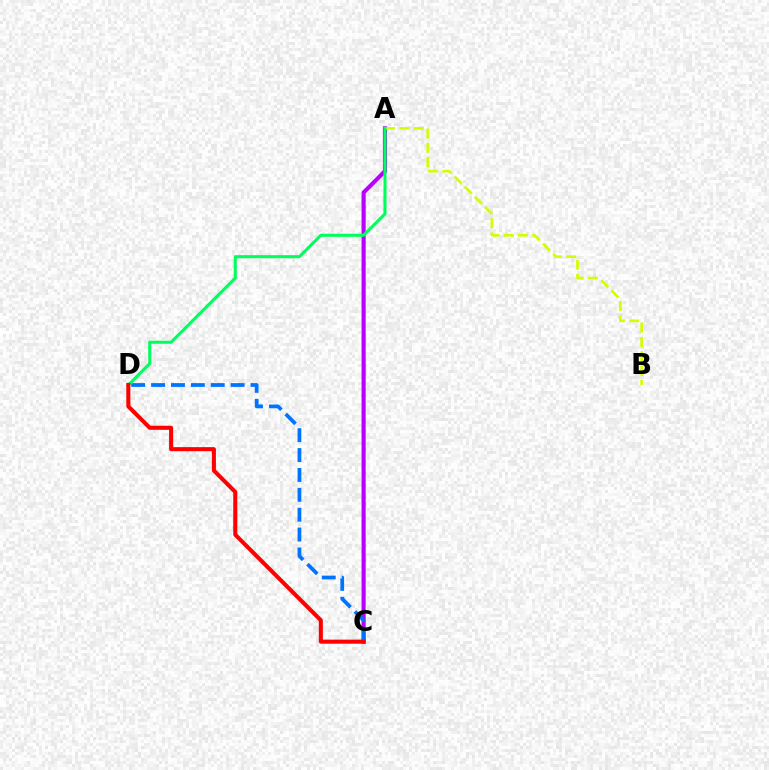{('A', 'C'): [{'color': '#b900ff', 'line_style': 'solid', 'thickness': 2.98}], ('C', 'D'): [{'color': '#0074ff', 'line_style': 'dashed', 'thickness': 2.7}, {'color': '#ff0000', 'line_style': 'solid', 'thickness': 2.92}], ('A', 'B'): [{'color': '#d1ff00', 'line_style': 'dashed', 'thickness': 1.94}], ('A', 'D'): [{'color': '#00ff5c', 'line_style': 'solid', 'thickness': 2.2}]}